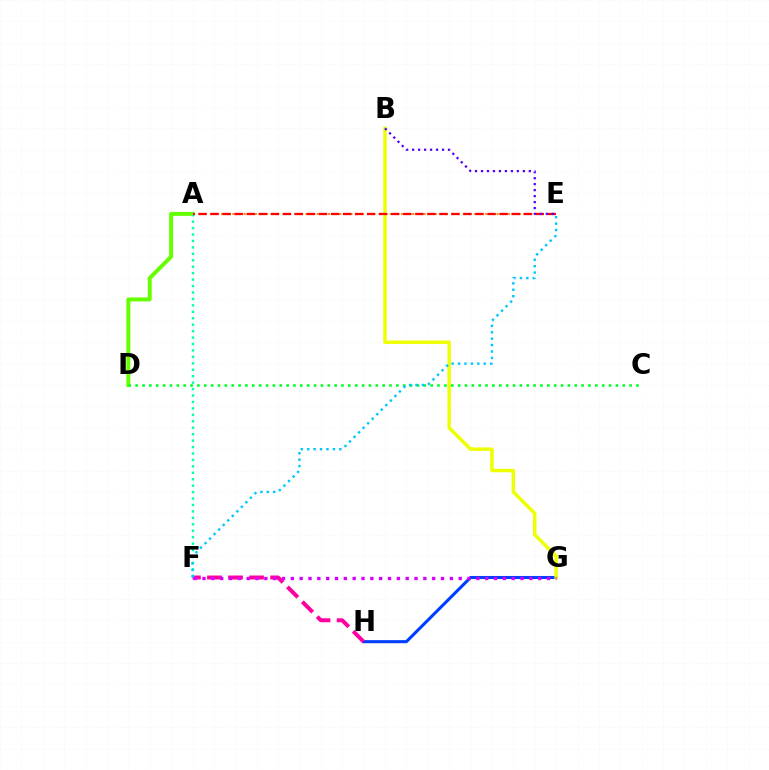{('G', 'H'): [{'color': '#003fff', 'line_style': 'solid', 'thickness': 2.22}], ('B', 'G'): [{'color': '#eeff00', 'line_style': 'solid', 'thickness': 2.49}], ('F', 'H'): [{'color': '#ff00a0', 'line_style': 'dashed', 'thickness': 2.86}], ('A', 'D'): [{'color': '#66ff00', 'line_style': 'solid', 'thickness': 2.85}], ('A', 'F'): [{'color': '#00ffaf', 'line_style': 'dotted', 'thickness': 1.75}], ('A', 'E'): [{'color': '#ff8800', 'line_style': 'dotted', 'thickness': 1.53}, {'color': '#ff0000', 'line_style': 'dashed', 'thickness': 1.64}], ('F', 'G'): [{'color': '#d600ff', 'line_style': 'dotted', 'thickness': 2.4}], ('C', 'D'): [{'color': '#00ff27', 'line_style': 'dotted', 'thickness': 1.86}], ('E', 'F'): [{'color': '#00c7ff', 'line_style': 'dotted', 'thickness': 1.75}], ('B', 'E'): [{'color': '#4f00ff', 'line_style': 'dotted', 'thickness': 1.62}]}